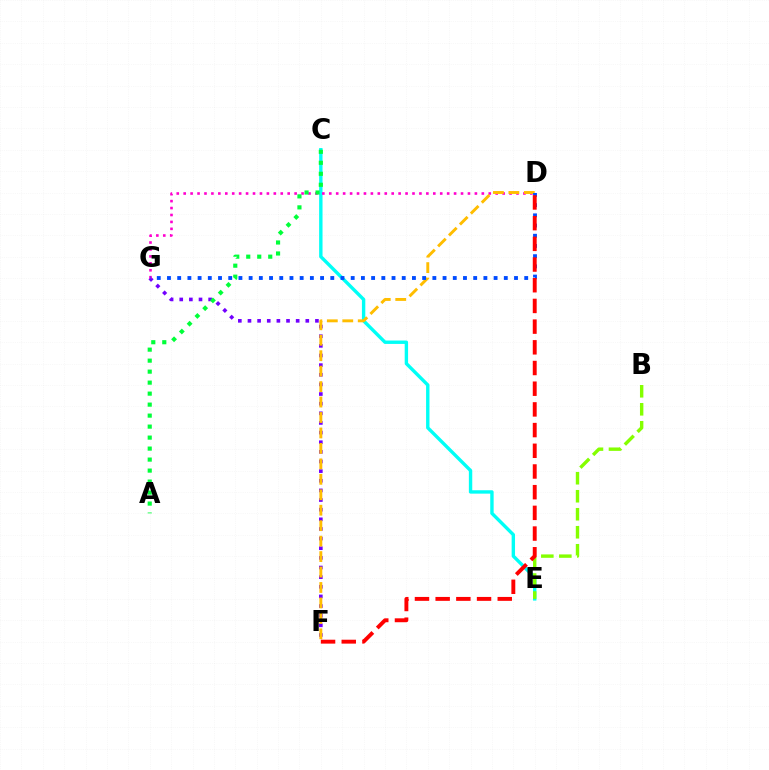{('C', 'E'): [{'color': '#00fff6', 'line_style': 'solid', 'thickness': 2.44}], ('F', 'G'): [{'color': '#7200ff', 'line_style': 'dotted', 'thickness': 2.62}], ('D', 'G'): [{'color': '#ff00cf', 'line_style': 'dotted', 'thickness': 1.88}, {'color': '#004bff', 'line_style': 'dotted', 'thickness': 2.77}], ('B', 'E'): [{'color': '#84ff00', 'line_style': 'dashed', 'thickness': 2.45}], ('D', 'F'): [{'color': '#ffbd00', 'line_style': 'dashed', 'thickness': 2.1}, {'color': '#ff0000', 'line_style': 'dashed', 'thickness': 2.81}], ('A', 'C'): [{'color': '#00ff39', 'line_style': 'dotted', 'thickness': 2.99}]}